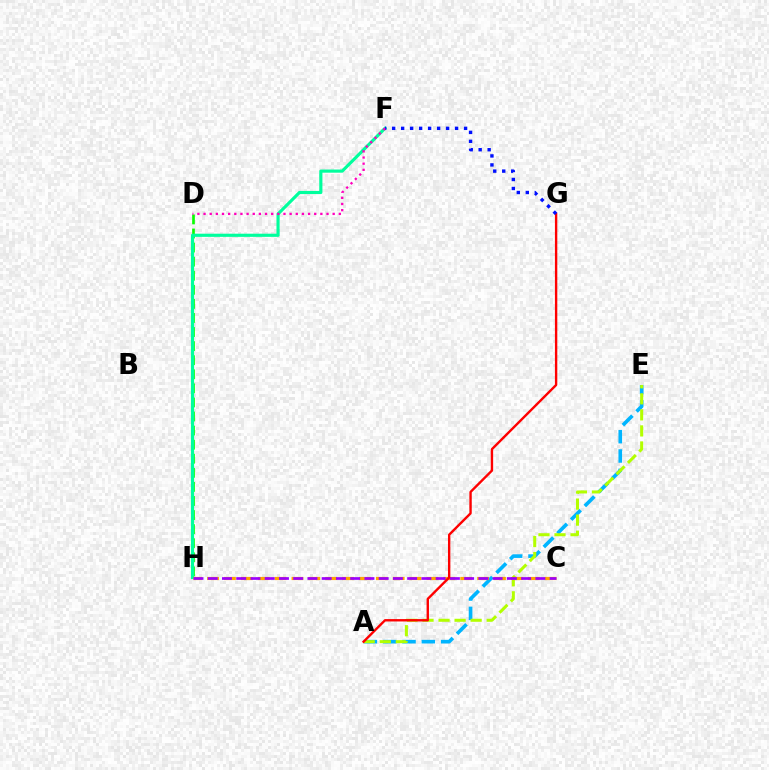{('A', 'E'): [{'color': '#00b5ff', 'line_style': 'dashed', 'thickness': 2.63}, {'color': '#b3ff00', 'line_style': 'dashed', 'thickness': 2.18}], ('D', 'H'): [{'color': '#08ff00', 'line_style': 'dashed', 'thickness': 1.91}], ('F', 'H'): [{'color': '#00ff9d', 'line_style': 'solid', 'thickness': 2.27}], ('C', 'H'): [{'color': '#ffa500', 'line_style': 'dashed', 'thickness': 2.29}, {'color': '#9b00ff', 'line_style': 'dashed', 'thickness': 1.94}], ('A', 'G'): [{'color': '#ff0000', 'line_style': 'solid', 'thickness': 1.72}], ('F', 'G'): [{'color': '#0010ff', 'line_style': 'dotted', 'thickness': 2.44}], ('D', 'F'): [{'color': '#ff00bd', 'line_style': 'dotted', 'thickness': 1.67}]}